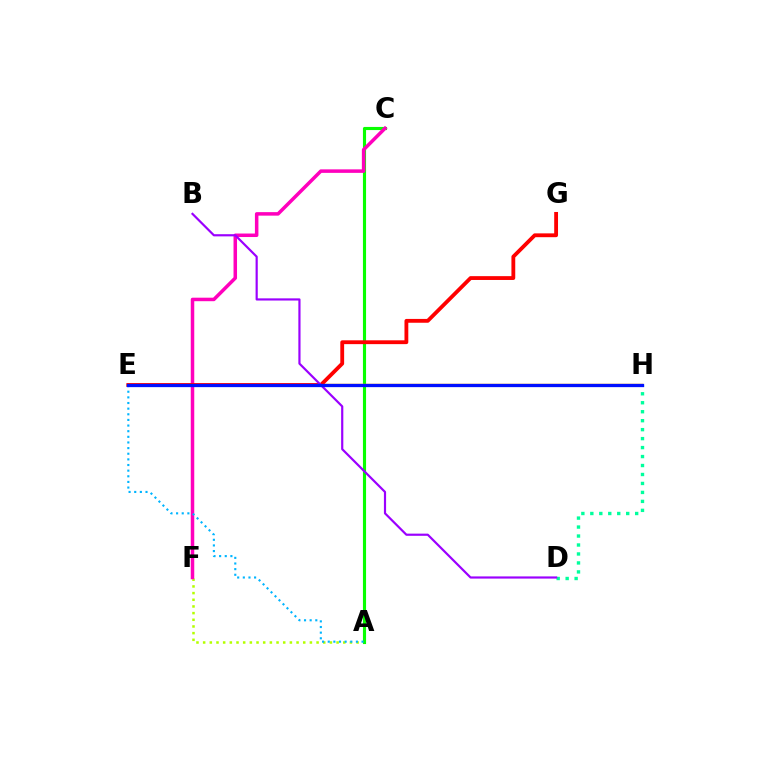{('A', 'F'): [{'color': '#b3ff00', 'line_style': 'dotted', 'thickness': 1.81}], ('A', 'C'): [{'color': '#08ff00', 'line_style': 'solid', 'thickness': 2.25}], ('C', 'F'): [{'color': '#ff00bd', 'line_style': 'solid', 'thickness': 2.53}], ('E', 'H'): [{'color': '#ffa500', 'line_style': 'solid', 'thickness': 1.77}, {'color': '#0010ff', 'line_style': 'solid', 'thickness': 2.36}], ('E', 'G'): [{'color': '#ff0000', 'line_style': 'solid', 'thickness': 2.75}], ('D', 'H'): [{'color': '#00ff9d', 'line_style': 'dotted', 'thickness': 2.44}], ('A', 'E'): [{'color': '#00b5ff', 'line_style': 'dotted', 'thickness': 1.53}], ('B', 'D'): [{'color': '#9b00ff', 'line_style': 'solid', 'thickness': 1.57}]}